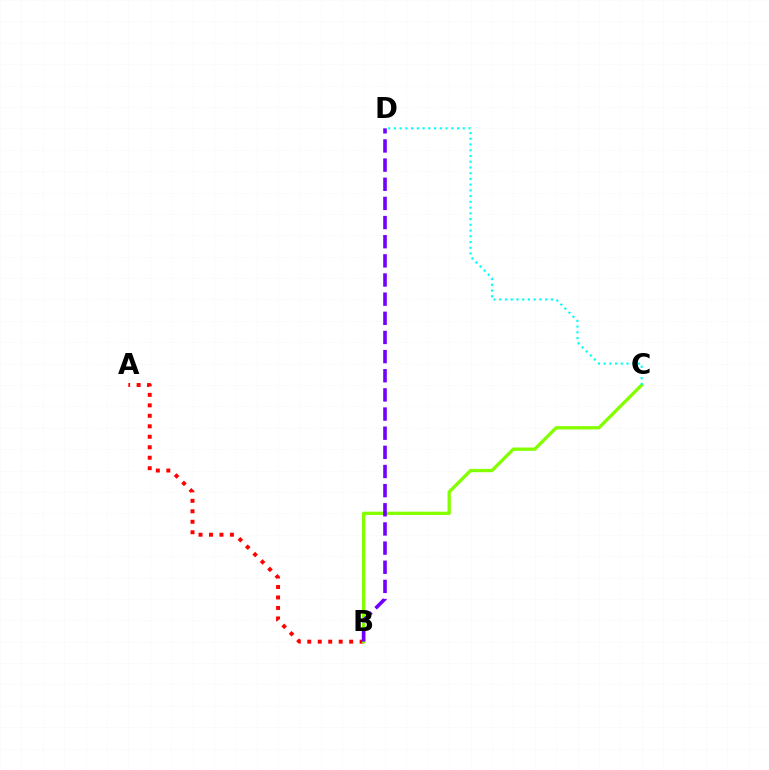{('A', 'B'): [{'color': '#ff0000', 'line_style': 'dotted', 'thickness': 2.85}], ('B', 'C'): [{'color': '#84ff00', 'line_style': 'solid', 'thickness': 2.39}], ('C', 'D'): [{'color': '#00fff6', 'line_style': 'dotted', 'thickness': 1.56}], ('B', 'D'): [{'color': '#7200ff', 'line_style': 'dashed', 'thickness': 2.6}]}